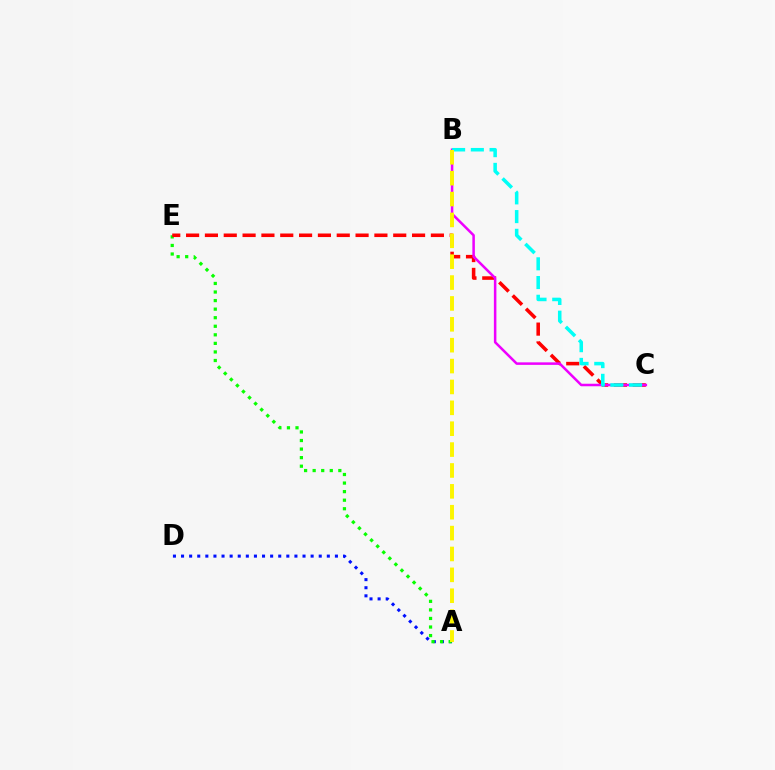{('A', 'D'): [{'color': '#0010ff', 'line_style': 'dotted', 'thickness': 2.2}], ('A', 'E'): [{'color': '#08ff00', 'line_style': 'dotted', 'thickness': 2.33}], ('C', 'E'): [{'color': '#ff0000', 'line_style': 'dashed', 'thickness': 2.56}], ('B', 'C'): [{'color': '#ee00ff', 'line_style': 'solid', 'thickness': 1.81}, {'color': '#00fff6', 'line_style': 'dashed', 'thickness': 2.54}], ('A', 'B'): [{'color': '#fcf500', 'line_style': 'dashed', 'thickness': 2.84}]}